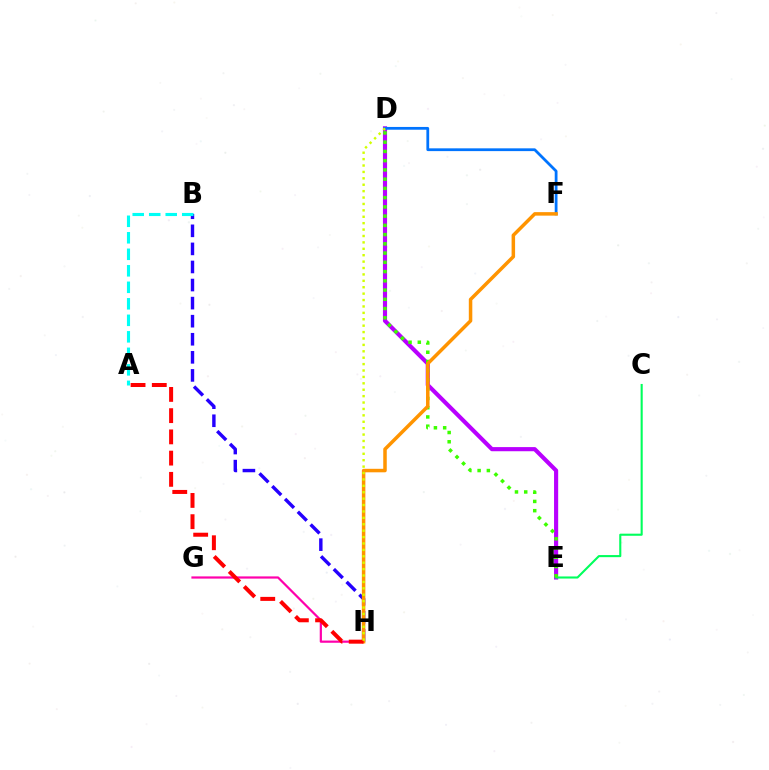{('B', 'H'): [{'color': '#2500ff', 'line_style': 'dashed', 'thickness': 2.46}], ('A', 'B'): [{'color': '#00fff6', 'line_style': 'dashed', 'thickness': 2.24}], ('D', 'E'): [{'color': '#b900ff', 'line_style': 'solid', 'thickness': 2.98}, {'color': '#3dff00', 'line_style': 'dotted', 'thickness': 2.51}], ('C', 'E'): [{'color': '#00ff5c', 'line_style': 'solid', 'thickness': 1.51}], ('G', 'H'): [{'color': '#ff00ac', 'line_style': 'solid', 'thickness': 1.59}], ('D', 'F'): [{'color': '#0074ff', 'line_style': 'solid', 'thickness': 2.0}], ('F', 'H'): [{'color': '#ff9400', 'line_style': 'solid', 'thickness': 2.52}], ('A', 'H'): [{'color': '#ff0000', 'line_style': 'dashed', 'thickness': 2.88}], ('D', 'H'): [{'color': '#d1ff00', 'line_style': 'dotted', 'thickness': 1.74}]}